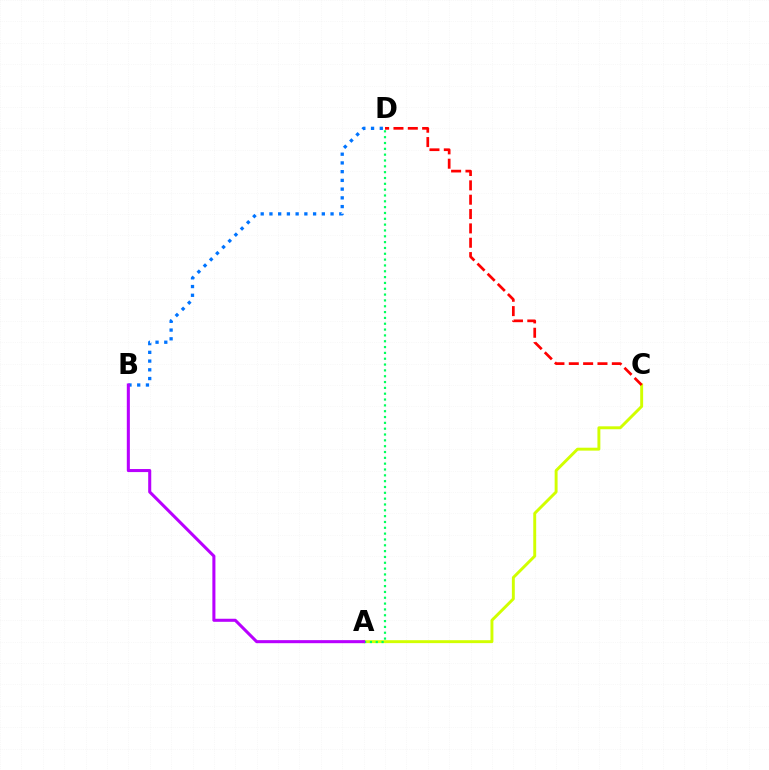{('A', 'C'): [{'color': '#d1ff00', 'line_style': 'solid', 'thickness': 2.1}], ('C', 'D'): [{'color': '#ff0000', 'line_style': 'dashed', 'thickness': 1.95}], ('A', 'D'): [{'color': '#00ff5c', 'line_style': 'dotted', 'thickness': 1.58}], ('B', 'D'): [{'color': '#0074ff', 'line_style': 'dotted', 'thickness': 2.37}], ('A', 'B'): [{'color': '#b900ff', 'line_style': 'solid', 'thickness': 2.2}]}